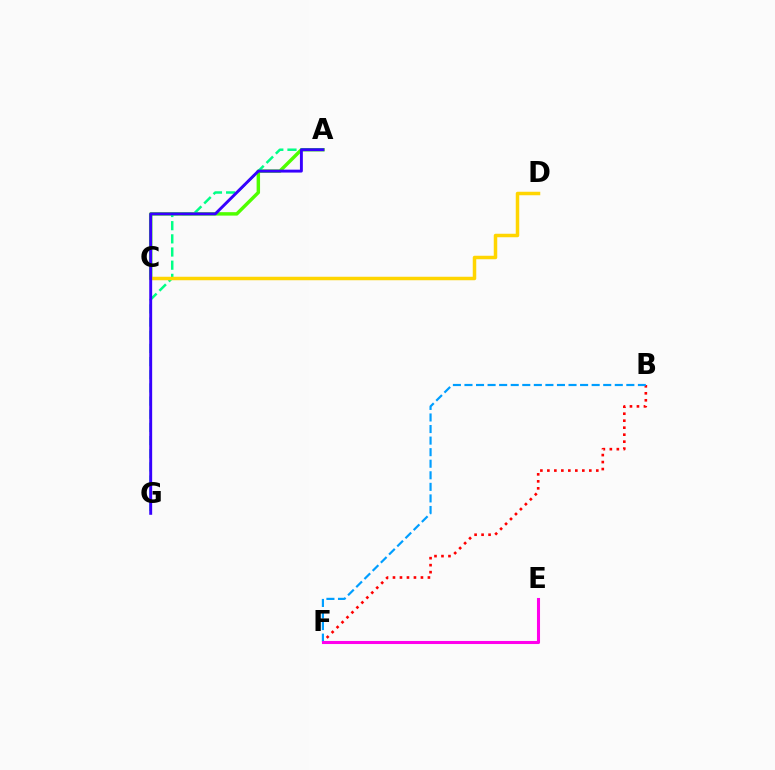{('A', 'C'): [{'color': '#4fff00', 'line_style': 'solid', 'thickness': 2.48}], ('B', 'F'): [{'color': '#ff0000', 'line_style': 'dotted', 'thickness': 1.9}, {'color': '#009eff', 'line_style': 'dashed', 'thickness': 1.57}], ('A', 'G'): [{'color': '#00ff86', 'line_style': 'dashed', 'thickness': 1.79}, {'color': '#3700ff', 'line_style': 'solid', 'thickness': 2.1}], ('E', 'F'): [{'color': '#ff00ed', 'line_style': 'solid', 'thickness': 2.21}], ('C', 'D'): [{'color': '#ffd500', 'line_style': 'solid', 'thickness': 2.51}]}